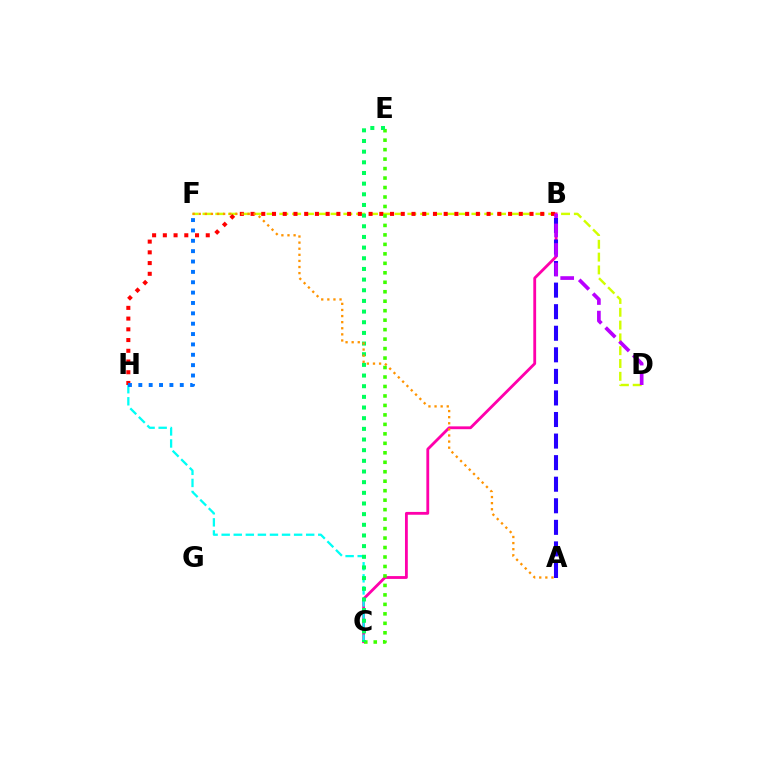{('D', 'F'): [{'color': '#d1ff00', 'line_style': 'dashed', 'thickness': 1.74}], ('B', 'H'): [{'color': '#ff0000', 'line_style': 'dotted', 'thickness': 2.92}], ('B', 'C'): [{'color': '#ff00ac', 'line_style': 'solid', 'thickness': 2.03}], ('C', 'H'): [{'color': '#00fff6', 'line_style': 'dashed', 'thickness': 1.64}], ('C', 'E'): [{'color': '#3dff00', 'line_style': 'dotted', 'thickness': 2.57}, {'color': '#00ff5c', 'line_style': 'dotted', 'thickness': 2.9}], ('F', 'H'): [{'color': '#0074ff', 'line_style': 'dotted', 'thickness': 2.82}], ('A', 'F'): [{'color': '#ff9400', 'line_style': 'dotted', 'thickness': 1.66}], ('A', 'B'): [{'color': '#2500ff', 'line_style': 'dashed', 'thickness': 2.93}], ('B', 'D'): [{'color': '#b900ff', 'line_style': 'dashed', 'thickness': 2.66}]}